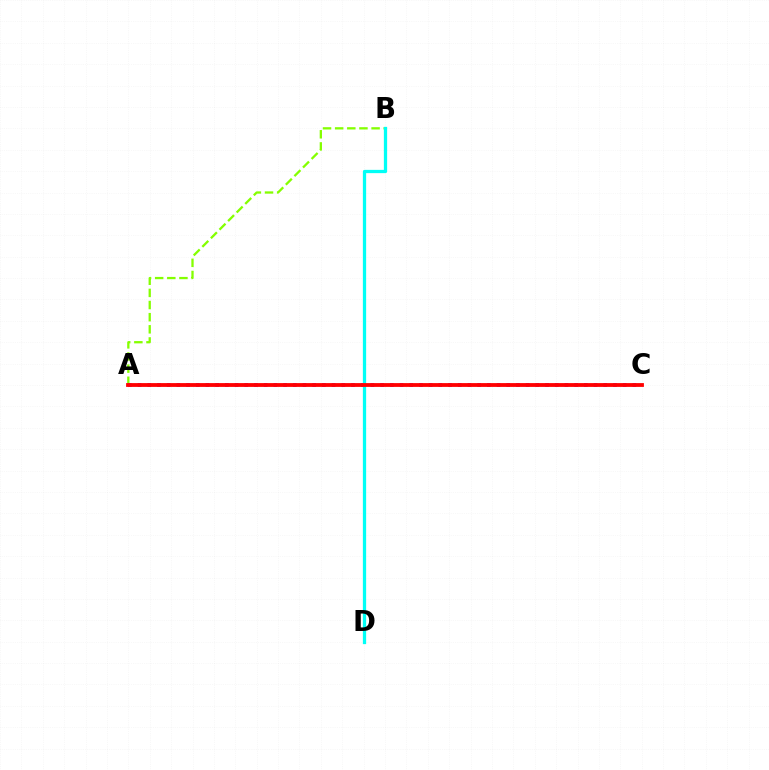{('A', 'B'): [{'color': '#84ff00', 'line_style': 'dashed', 'thickness': 1.65}], ('A', 'C'): [{'color': '#7200ff', 'line_style': 'dotted', 'thickness': 2.64}, {'color': '#ff0000', 'line_style': 'solid', 'thickness': 2.74}], ('B', 'D'): [{'color': '#00fff6', 'line_style': 'solid', 'thickness': 2.35}]}